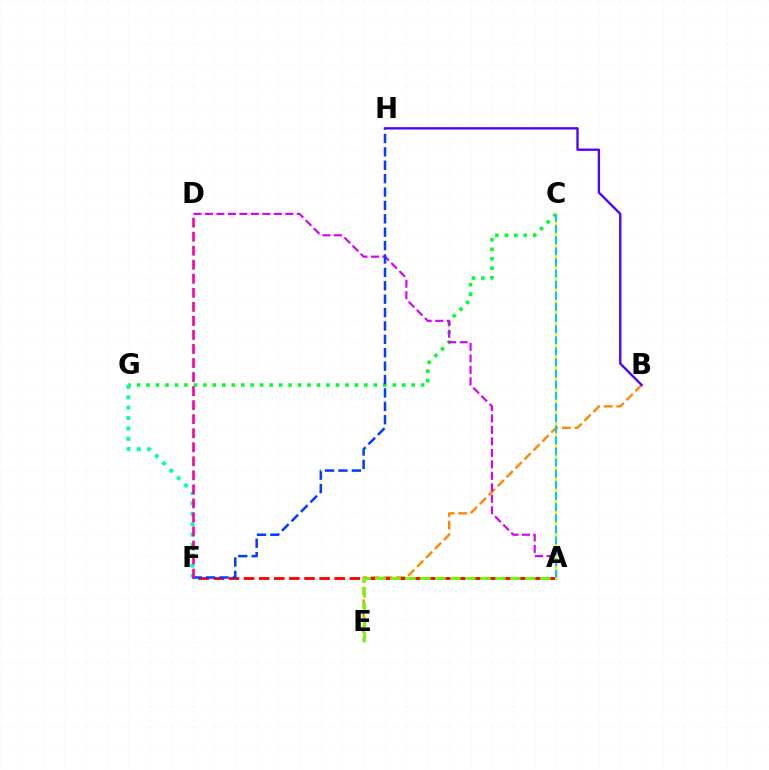{('C', 'G'): [{'color': '#00ff27', 'line_style': 'dotted', 'thickness': 2.57}], ('B', 'E'): [{'color': '#ff8800', 'line_style': 'dashed', 'thickness': 1.72}], ('A', 'F'): [{'color': '#ff0000', 'line_style': 'dashed', 'thickness': 2.05}], ('F', 'G'): [{'color': '#00ffaf', 'line_style': 'dotted', 'thickness': 2.82}], ('B', 'H'): [{'color': '#4f00ff', 'line_style': 'solid', 'thickness': 1.68}], ('A', 'D'): [{'color': '#d600ff', 'line_style': 'dashed', 'thickness': 1.56}], ('A', 'E'): [{'color': '#66ff00', 'line_style': 'dashed', 'thickness': 2.03}], ('A', 'C'): [{'color': '#eeff00', 'line_style': 'solid', 'thickness': 1.52}, {'color': '#00c7ff', 'line_style': 'dashed', 'thickness': 1.51}], ('F', 'H'): [{'color': '#003fff', 'line_style': 'dashed', 'thickness': 1.82}], ('D', 'F'): [{'color': '#ff00a0', 'line_style': 'dashed', 'thickness': 1.91}]}